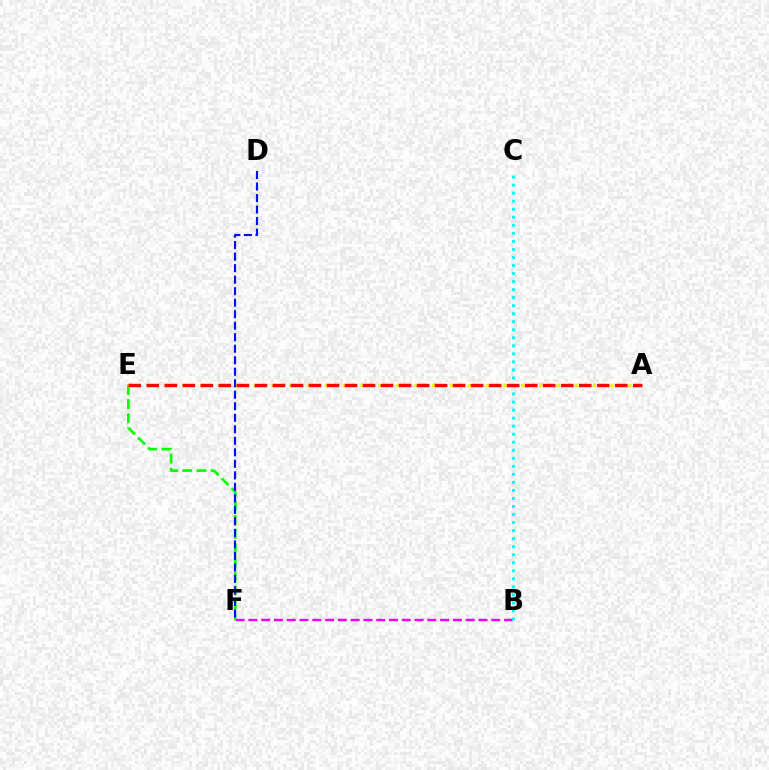{('E', 'F'): [{'color': '#08ff00', 'line_style': 'dashed', 'thickness': 1.92}], ('A', 'E'): [{'color': '#fcf500', 'line_style': 'dotted', 'thickness': 2.42}, {'color': '#ff0000', 'line_style': 'dashed', 'thickness': 2.45}], ('B', 'F'): [{'color': '#ee00ff', 'line_style': 'dashed', 'thickness': 1.74}], ('B', 'C'): [{'color': '#00fff6', 'line_style': 'dotted', 'thickness': 2.18}], ('D', 'F'): [{'color': '#0010ff', 'line_style': 'dashed', 'thickness': 1.56}]}